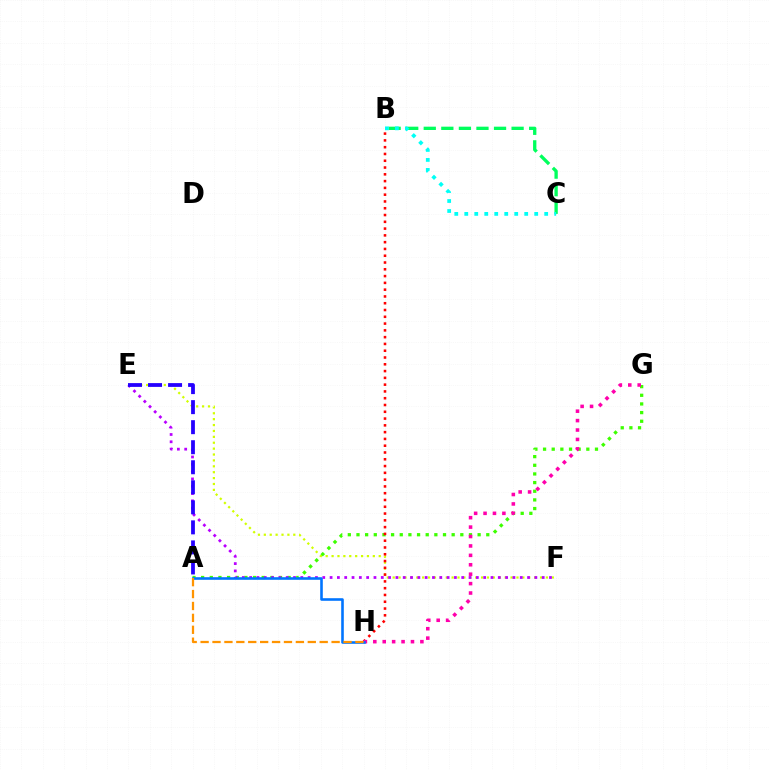{('E', 'F'): [{'color': '#d1ff00', 'line_style': 'dotted', 'thickness': 1.6}, {'color': '#b900ff', 'line_style': 'dotted', 'thickness': 1.99}], ('A', 'G'): [{'color': '#3dff00', 'line_style': 'dotted', 'thickness': 2.35}], ('B', 'C'): [{'color': '#00ff5c', 'line_style': 'dashed', 'thickness': 2.39}, {'color': '#00fff6', 'line_style': 'dotted', 'thickness': 2.71}], ('B', 'H'): [{'color': '#ff0000', 'line_style': 'dotted', 'thickness': 1.84}], ('G', 'H'): [{'color': '#ff00ac', 'line_style': 'dotted', 'thickness': 2.56}], ('A', 'E'): [{'color': '#2500ff', 'line_style': 'dashed', 'thickness': 2.72}], ('A', 'H'): [{'color': '#0074ff', 'line_style': 'solid', 'thickness': 1.87}, {'color': '#ff9400', 'line_style': 'dashed', 'thickness': 1.62}]}